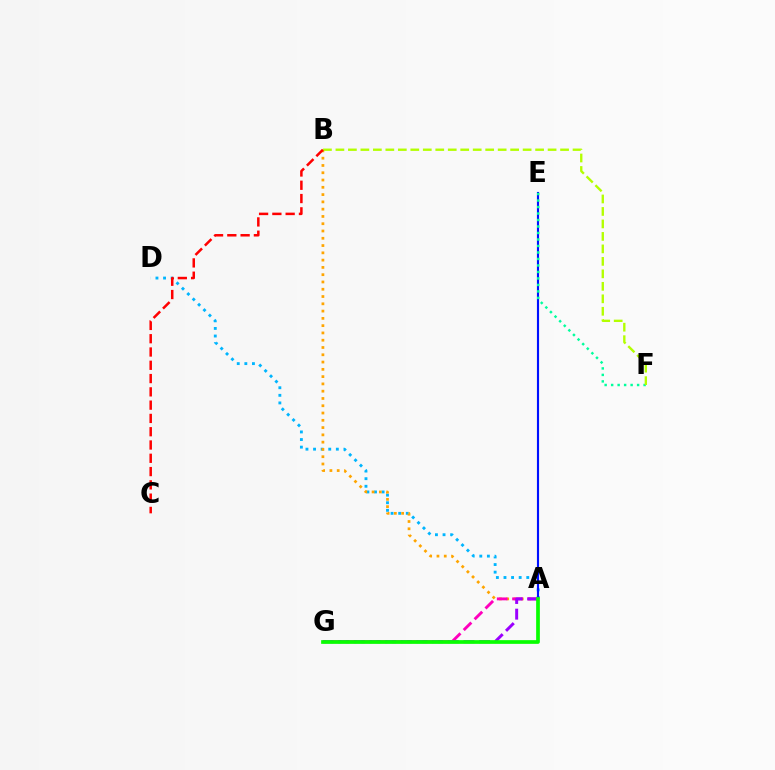{('A', 'D'): [{'color': '#00b5ff', 'line_style': 'dotted', 'thickness': 2.06}], ('A', 'B'): [{'color': '#ffa500', 'line_style': 'dotted', 'thickness': 1.98}], ('A', 'G'): [{'color': '#ff00bd', 'line_style': 'dashed', 'thickness': 2.08}, {'color': '#9b00ff', 'line_style': 'dashed', 'thickness': 2.13}, {'color': '#08ff00', 'line_style': 'solid', 'thickness': 2.66}], ('A', 'E'): [{'color': '#0010ff', 'line_style': 'solid', 'thickness': 1.54}], ('E', 'F'): [{'color': '#00ff9d', 'line_style': 'dotted', 'thickness': 1.76}], ('B', 'F'): [{'color': '#b3ff00', 'line_style': 'dashed', 'thickness': 1.7}], ('B', 'C'): [{'color': '#ff0000', 'line_style': 'dashed', 'thickness': 1.8}]}